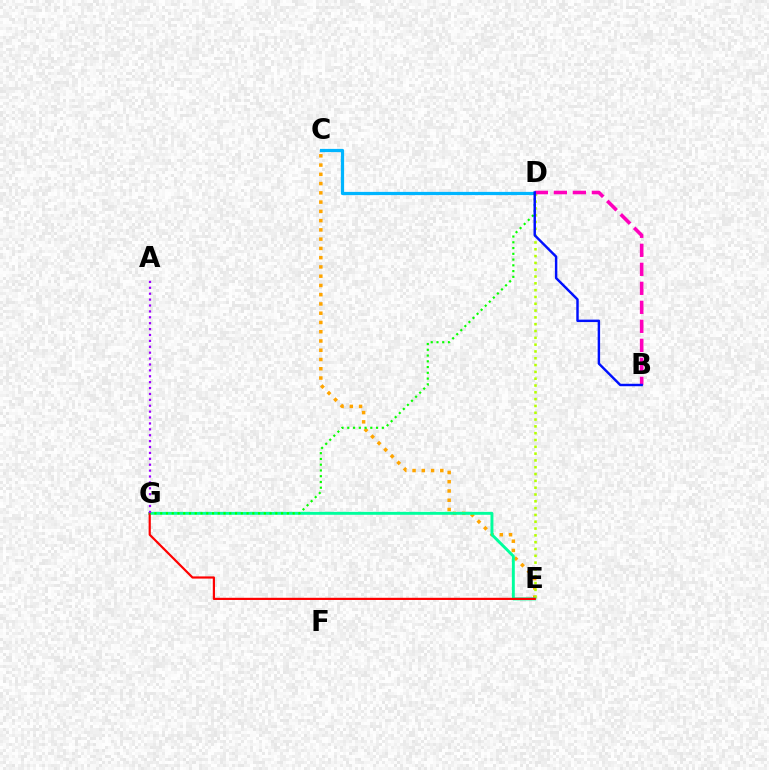{('C', 'E'): [{'color': '#ffa500', 'line_style': 'dotted', 'thickness': 2.52}], ('C', 'D'): [{'color': '#00b5ff', 'line_style': 'solid', 'thickness': 2.31}], ('D', 'E'): [{'color': '#b3ff00', 'line_style': 'dotted', 'thickness': 1.85}], ('E', 'G'): [{'color': '#00ff9d', 'line_style': 'solid', 'thickness': 2.1}, {'color': '#ff0000', 'line_style': 'solid', 'thickness': 1.58}], ('B', 'D'): [{'color': '#ff00bd', 'line_style': 'dashed', 'thickness': 2.58}, {'color': '#0010ff', 'line_style': 'solid', 'thickness': 1.76}], ('D', 'G'): [{'color': '#08ff00', 'line_style': 'dotted', 'thickness': 1.56}], ('A', 'G'): [{'color': '#9b00ff', 'line_style': 'dotted', 'thickness': 1.6}]}